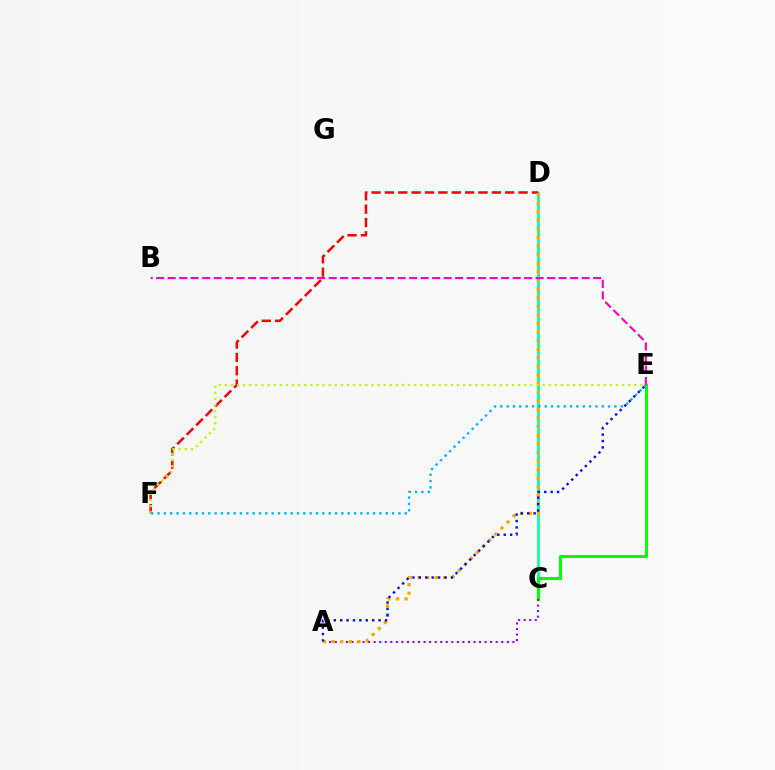{('C', 'D'): [{'color': '#00ff9d', 'line_style': 'solid', 'thickness': 1.93}], ('D', 'F'): [{'color': '#ff0000', 'line_style': 'dashed', 'thickness': 1.82}], ('C', 'E'): [{'color': '#08ff00', 'line_style': 'solid', 'thickness': 2.23}], ('A', 'C'): [{'color': '#9b00ff', 'line_style': 'dotted', 'thickness': 1.51}], ('A', 'D'): [{'color': '#ffa500', 'line_style': 'dotted', 'thickness': 2.34}], ('A', 'E'): [{'color': '#0010ff', 'line_style': 'dotted', 'thickness': 1.74}], ('B', 'E'): [{'color': '#ff00bd', 'line_style': 'dashed', 'thickness': 1.56}], ('E', 'F'): [{'color': '#b3ff00', 'line_style': 'dotted', 'thickness': 1.66}, {'color': '#00b5ff', 'line_style': 'dotted', 'thickness': 1.72}]}